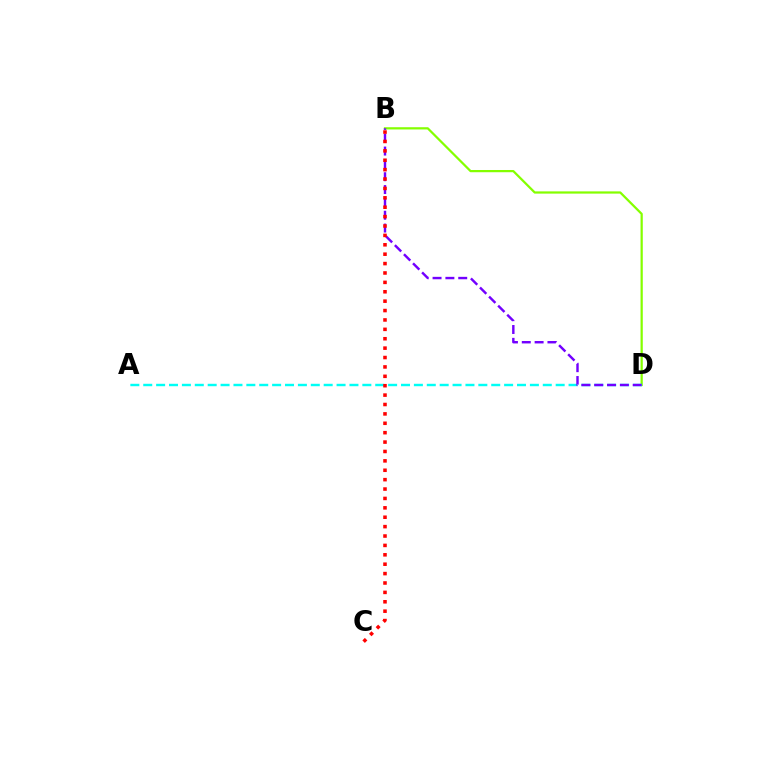{('B', 'D'): [{'color': '#84ff00', 'line_style': 'solid', 'thickness': 1.61}, {'color': '#7200ff', 'line_style': 'dashed', 'thickness': 1.74}], ('A', 'D'): [{'color': '#00fff6', 'line_style': 'dashed', 'thickness': 1.75}], ('B', 'C'): [{'color': '#ff0000', 'line_style': 'dotted', 'thickness': 2.55}]}